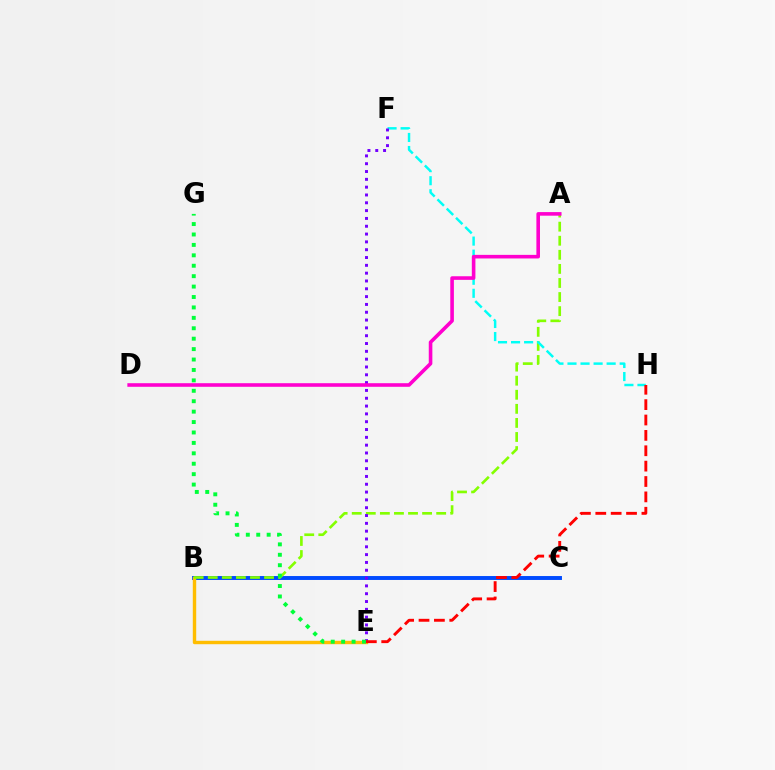{('B', 'C'): [{'color': '#004bff', 'line_style': 'solid', 'thickness': 2.82}], ('B', 'E'): [{'color': '#ffbd00', 'line_style': 'solid', 'thickness': 2.45}], ('A', 'B'): [{'color': '#84ff00', 'line_style': 'dashed', 'thickness': 1.91}], ('F', 'H'): [{'color': '#00fff6', 'line_style': 'dashed', 'thickness': 1.77}], ('E', 'F'): [{'color': '#7200ff', 'line_style': 'dotted', 'thickness': 2.12}], ('A', 'D'): [{'color': '#ff00cf', 'line_style': 'solid', 'thickness': 2.59}], ('E', 'G'): [{'color': '#00ff39', 'line_style': 'dotted', 'thickness': 2.83}], ('E', 'H'): [{'color': '#ff0000', 'line_style': 'dashed', 'thickness': 2.09}]}